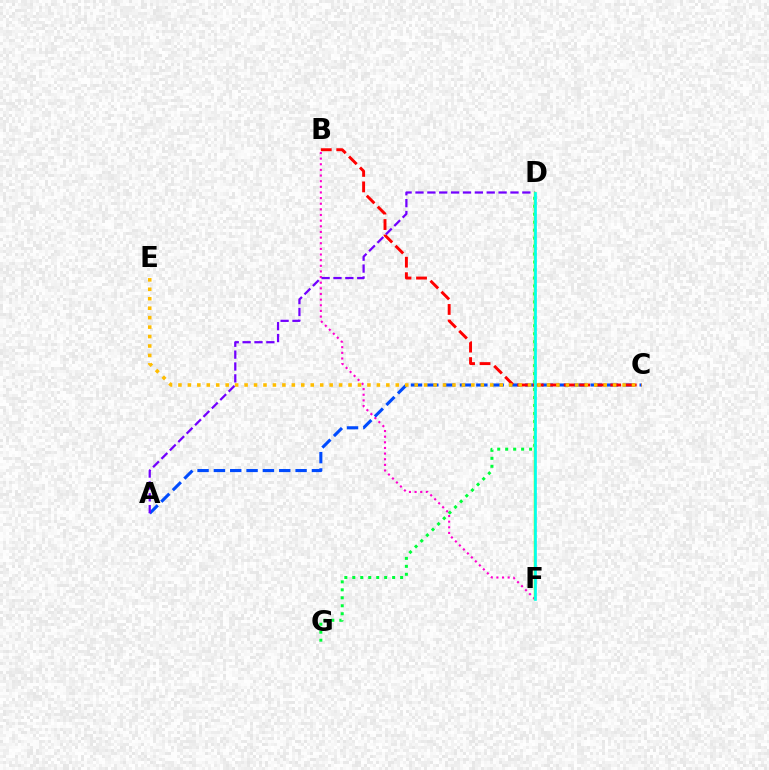{('B', 'F'): [{'color': '#ff00cf', 'line_style': 'dotted', 'thickness': 1.53}], ('D', 'G'): [{'color': '#00ff39', 'line_style': 'dotted', 'thickness': 2.17}], ('A', 'C'): [{'color': '#004bff', 'line_style': 'dashed', 'thickness': 2.22}], ('B', 'C'): [{'color': '#ff0000', 'line_style': 'dashed', 'thickness': 2.11}], ('A', 'D'): [{'color': '#7200ff', 'line_style': 'dashed', 'thickness': 1.61}], ('D', 'F'): [{'color': '#84ff00', 'line_style': 'solid', 'thickness': 1.77}, {'color': '#00fff6', 'line_style': 'solid', 'thickness': 1.89}], ('C', 'E'): [{'color': '#ffbd00', 'line_style': 'dotted', 'thickness': 2.57}]}